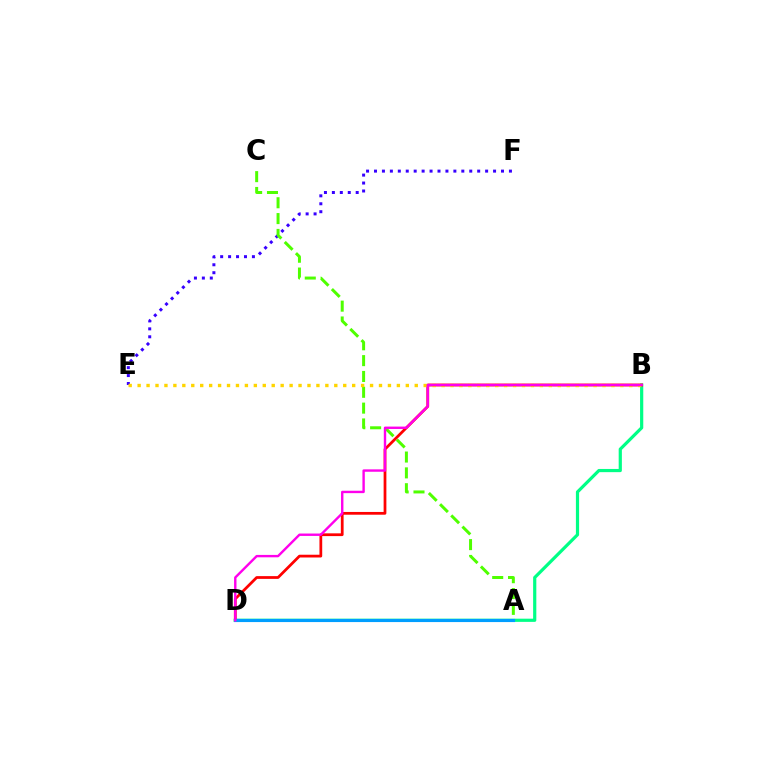{('B', 'D'): [{'color': '#00ff86', 'line_style': 'solid', 'thickness': 2.3}, {'color': '#ff0000', 'line_style': 'solid', 'thickness': 1.99}, {'color': '#ff00ed', 'line_style': 'solid', 'thickness': 1.73}], ('E', 'F'): [{'color': '#3700ff', 'line_style': 'dotted', 'thickness': 2.16}], ('A', 'C'): [{'color': '#4fff00', 'line_style': 'dashed', 'thickness': 2.15}], ('A', 'D'): [{'color': '#009eff', 'line_style': 'solid', 'thickness': 2.26}], ('B', 'E'): [{'color': '#ffd500', 'line_style': 'dotted', 'thickness': 2.43}]}